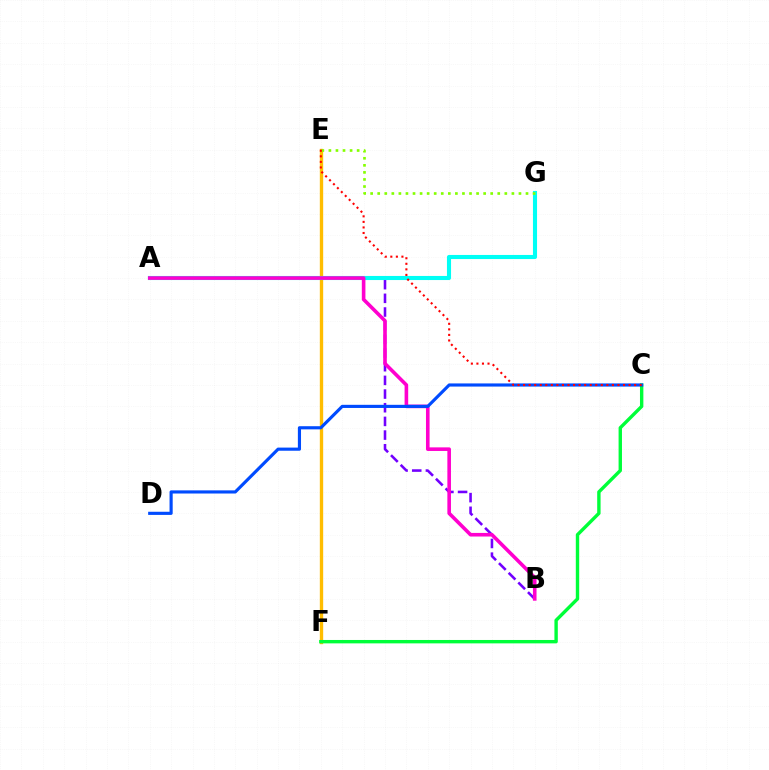{('A', 'B'): [{'color': '#7200ff', 'line_style': 'dashed', 'thickness': 1.86}, {'color': '#ff00cf', 'line_style': 'solid', 'thickness': 2.59}], ('E', 'F'): [{'color': '#ffbd00', 'line_style': 'solid', 'thickness': 2.41}], ('C', 'F'): [{'color': '#00ff39', 'line_style': 'solid', 'thickness': 2.44}], ('A', 'G'): [{'color': '#00fff6', 'line_style': 'solid', 'thickness': 2.95}], ('C', 'D'): [{'color': '#004bff', 'line_style': 'solid', 'thickness': 2.27}], ('E', 'G'): [{'color': '#84ff00', 'line_style': 'dotted', 'thickness': 1.92}], ('C', 'E'): [{'color': '#ff0000', 'line_style': 'dotted', 'thickness': 1.51}]}